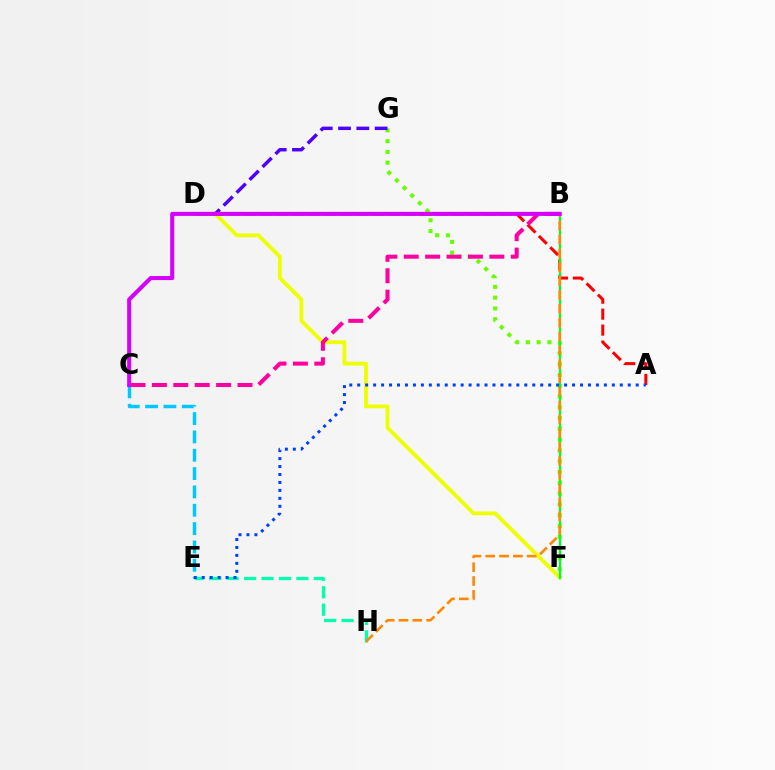{('F', 'G'): [{'color': '#66ff00', 'line_style': 'dotted', 'thickness': 2.93}], ('E', 'H'): [{'color': '#00ffaf', 'line_style': 'dashed', 'thickness': 2.37}], ('D', 'G'): [{'color': '#4f00ff', 'line_style': 'dashed', 'thickness': 2.48}], ('D', 'F'): [{'color': '#eeff00', 'line_style': 'solid', 'thickness': 2.72}], ('A', 'D'): [{'color': '#ff0000', 'line_style': 'dashed', 'thickness': 2.17}], ('B', 'C'): [{'color': '#ff00a0', 'line_style': 'dashed', 'thickness': 2.91}, {'color': '#d600ff', 'line_style': 'solid', 'thickness': 2.91}], ('C', 'E'): [{'color': '#00c7ff', 'line_style': 'dashed', 'thickness': 2.49}], ('B', 'F'): [{'color': '#00ff27', 'line_style': 'solid', 'thickness': 1.63}], ('B', 'H'): [{'color': '#ff8800', 'line_style': 'dashed', 'thickness': 1.88}], ('A', 'E'): [{'color': '#003fff', 'line_style': 'dotted', 'thickness': 2.16}]}